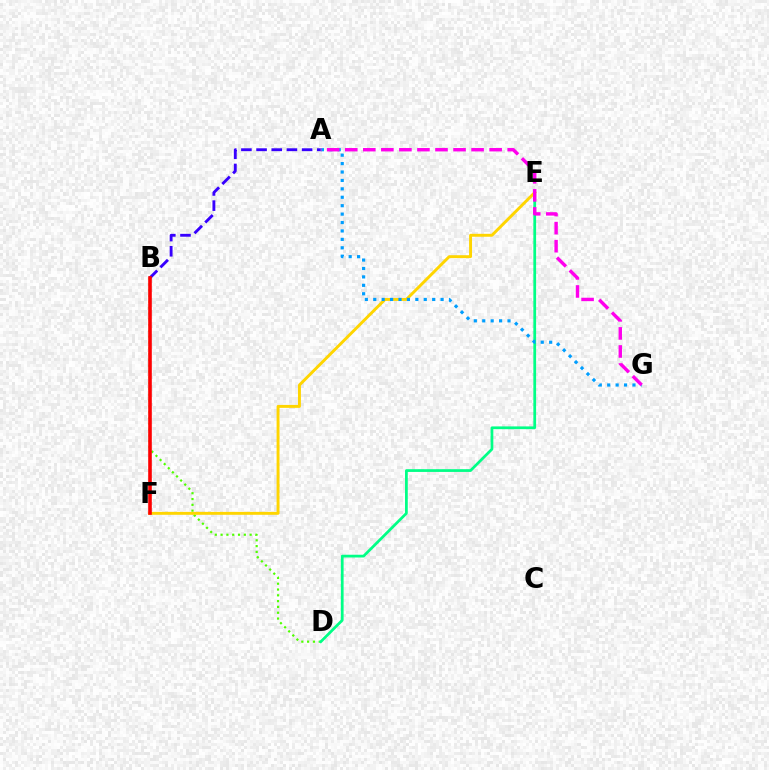{('A', 'B'): [{'color': '#3700ff', 'line_style': 'dashed', 'thickness': 2.06}], ('B', 'D'): [{'color': '#4fff00', 'line_style': 'dotted', 'thickness': 1.58}], ('D', 'E'): [{'color': '#00ff86', 'line_style': 'solid', 'thickness': 1.98}], ('E', 'F'): [{'color': '#ffd500', 'line_style': 'solid', 'thickness': 2.11}], ('A', 'G'): [{'color': '#009eff', 'line_style': 'dotted', 'thickness': 2.29}, {'color': '#ff00ed', 'line_style': 'dashed', 'thickness': 2.45}], ('B', 'F'): [{'color': '#ff0000', 'line_style': 'solid', 'thickness': 2.59}]}